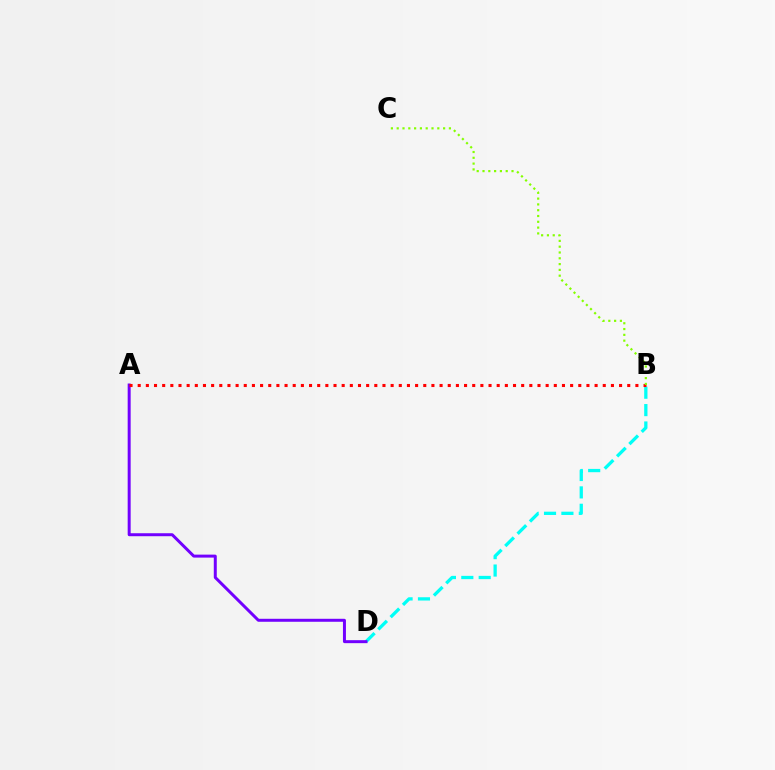{('B', 'D'): [{'color': '#00fff6', 'line_style': 'dashed', 'thickness': 2.36}], ('A', 'D'): [{'color': '#7200ff', 'line_style': 'solid', 'thickness': 2.15}], ('A', 'B'): [{'color': '#ff0000', 'line_style': 'dotted', 'thickness': 2.22}], ('B', 'C'): [{'color': '#84ff00', 'line_style': 'dotted', 'thickness': 1.58}]}